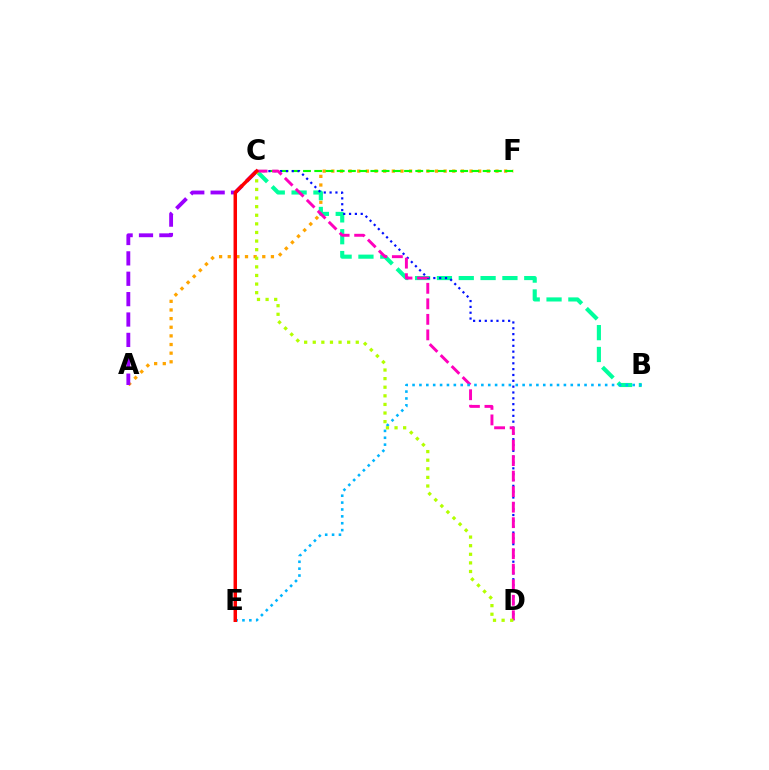{('A', 'F'): [{'color': '#ffa500', 'line_style': 'dotted', 'thickness': 2.35}], ('C', 'F'): [{'color': '#08ff00', 'line_style': 'dashed', 'thickness': 1.53}], ('B', 'C'): [{'color': '#00ff9d', 'line_style': 'dashed', 'thickness': 2.97}], ('C', 'D'): [{'color': '#0010ff', 'line_style': 'dotted', 'thickness': 1.59}, {'color': '#ff00bd', 'line_style': 'dashed', 'thickness': 2.11}, {'color': '#b3ff00', 'line_style': 'dotted', 'thickness': 2.34}], ('B', 'E'): [{'color': '#00b5ff', 'line_style': 'dotted', 'thickness': 1.87}], ('A', 'C'): [{'color': '#9b00ff', 'line_style': 'dashed', 'thickness': 2.77}], ('C', 'E'): [{'color': '#ff0000', 'line_style': 'solid', 'thickness': 2.5}]}